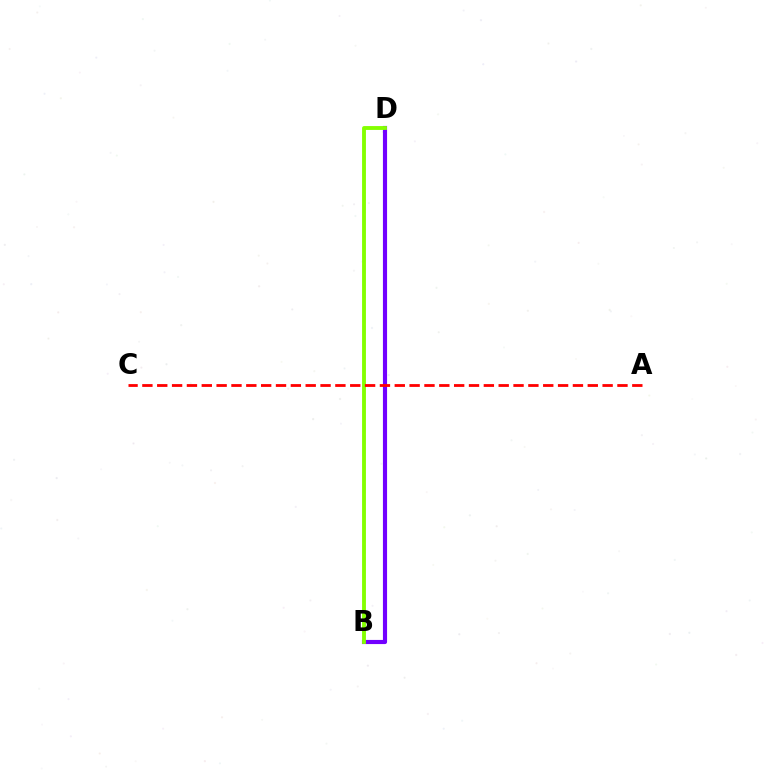{('B', 'D'): [{'color': '#7200ff', 'line_style': 'solid', 'thickness': 2.98}, {'color': '#00fff6', 'line_style': 'dashed', 'thickness': 1.65}, {'color': '#84ff00', 'line_style': 'solid', 'thickness': 2.78}], ('A', 'C'): [{'color': '#ff0000', 'line_style': 'dashed', 'thickness': 2.02}]}